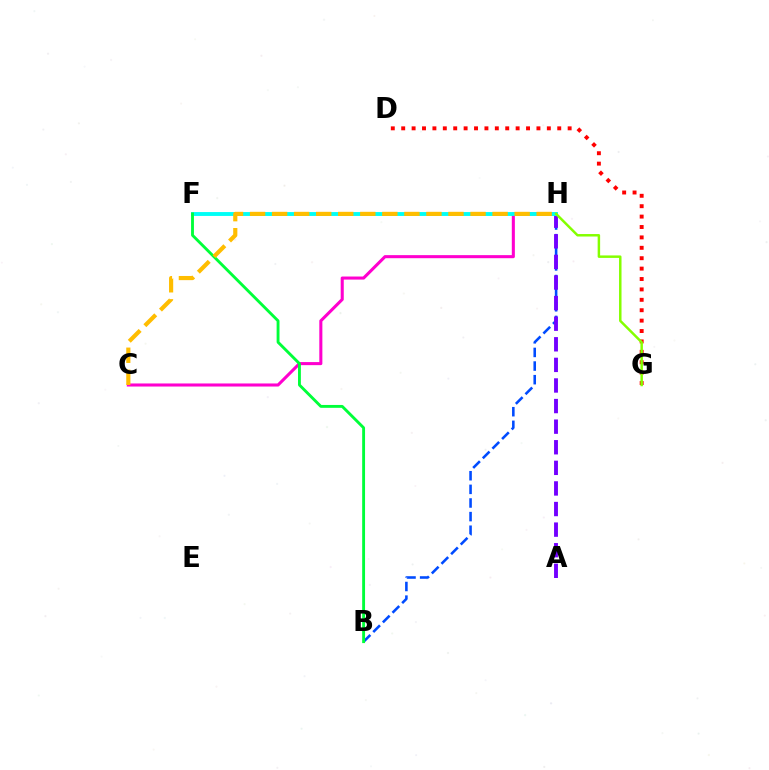{('B', 'H'): [{'color': '#004bff', 'line_style': 'dashed', 'thickness': 1.85}], ('C', 'H'): [{'color': '#ff00cf', 'line_style': 'solid', 'thickness': 2.21}, {'color': '#ffbd00', 'line_style': 'dashed', 'thickness': 3.0}], ('A', 'H'): [{'color': '#7200ff', 'line_style': 'dashed', 'thickness': 2.8}], ('D', 'G'): [{'color': '#ff0000', 'line_style': 'dotted', 'thickness': 2.83}], ('F', 'H'): [{'color': '#00fff6', 'line_style': 'solid', 'thickness': 2.79}], ('B', 'F'): [{'color': '#00ff39', 'line_style': 'solid', 'thickness': 2.07}], ('G', 'H'): [{'color': '#84ff00', 'line_style': 'solid', 'thickness': 1.78}]}